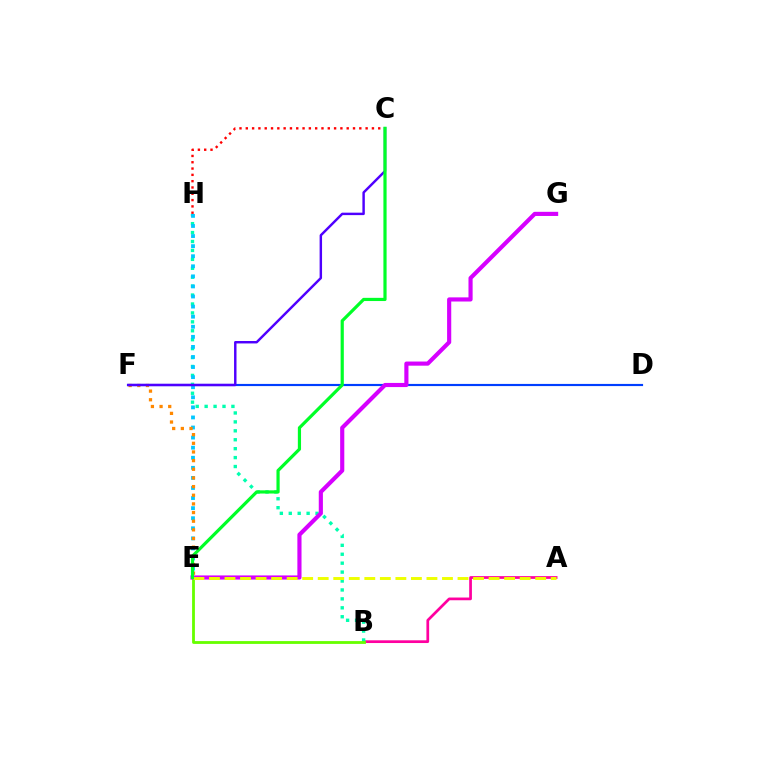{('A', 'B'): [{'color': '#ff00a0', 'line_style': 'solid', 'thickness': 1.96}], ('B', 'H'): [{'color': '#00ffaf', 'line_style': 'dotted', 'thickness': 2.43}], ('E', 'H'): [{'color': '#00c7ff', 'line_style': 'dotted', 'thickness': 2.74}], ('B', 'E'): [{'color': '#66ff00', 'line_style': 'solid', 'thickness': 2.03}], ('E', 'F'): [{'color': '#ff8800', 'line_style': 'dotted', 'thickness': 2.35}], ('D', 'F'): [{'color': '#003fff', 'line_style': 'solid', 'thickness': 1.56}], ('E', 'G'): [{'color': '#d600ff', 'line_style': 'solid', 'thickness': 2.98}], ('C', 'F'): [{'color': '#4f00ff', 'line_style': 'solid', 'thickness': 1.76}], ('C', 'H'): [{'color': '#ff0000', 'line_style': 'dotted', 'thickness': 1.71}], ('A', 'E'): [{'color': '#eeff00', 'line_style': 'dashed', 'thickness': 2.11}], ('C', 'E'): [{'color': '#00ff27', 'line_style': 'solid', 'thickness': 2.3}]}